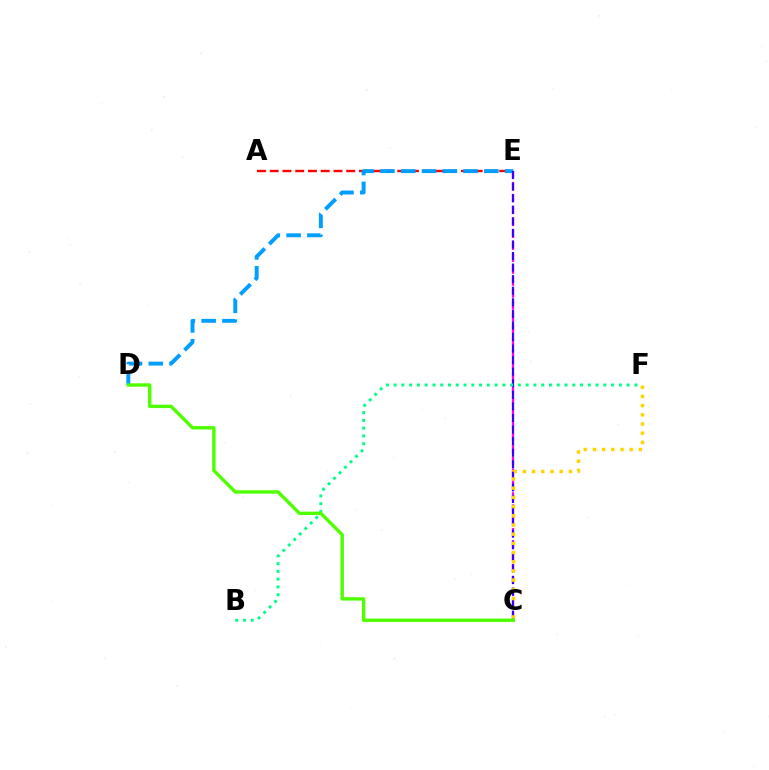{('C', 'E'): [{'color': '#ff00ed', 'line_style': 'dashed', 'thickness': 1.62}, {'color': '#3700ff', 'line_style': 'dashed', 'thickness': 1.57}], ('A', 'E'): [{'color': '#ff0000', 'line_style': 'dashed', 'thickness': 1.73}], ('D', 'E'): [{'color': '#009eff', 'line_style': 'dashed', 'thickness': 2.82}], ('C', 'F'): [{'color': '#ffd500', 'line_style': 'dotted', 'thickness': 2.5}], ('B', 'F'): [{'color': '#00ff86', 'line_style': 'dotted', 'thickness': 2.11}], ('C', 'D'): [{'color': '#4fff00', 'line_style': 'solid', 'thickness': 2.43}]}